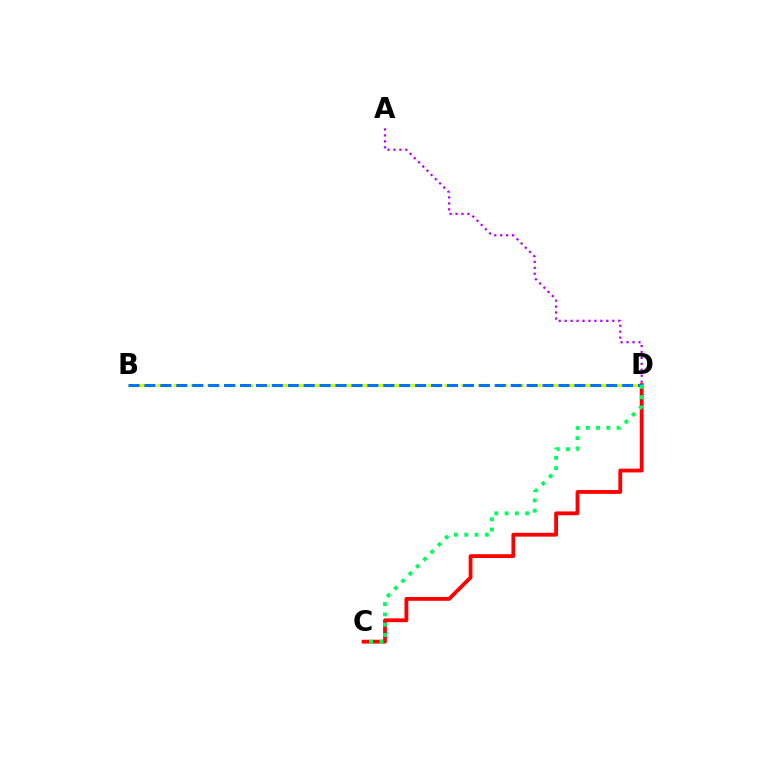{('C', 'D'): [{'color': '#ff0000', 'line_style': 'solid', 'thickness': 2.74}, {'color': '#00ff5c', 'line_style': 'dotted', 'thickness': 2.79}], ('B', 'D'): [{'color': '#d1ff00', 'line_style': 'dashed', 'thickness': 2.3}, {'color': '#0074ff', 'line_style': 'dashed', 'thickness': 2.16}], ('A', 'D'): [{'color': '#b900ff', 'line_style': 'dotted', 'thickness': 1.62}]}